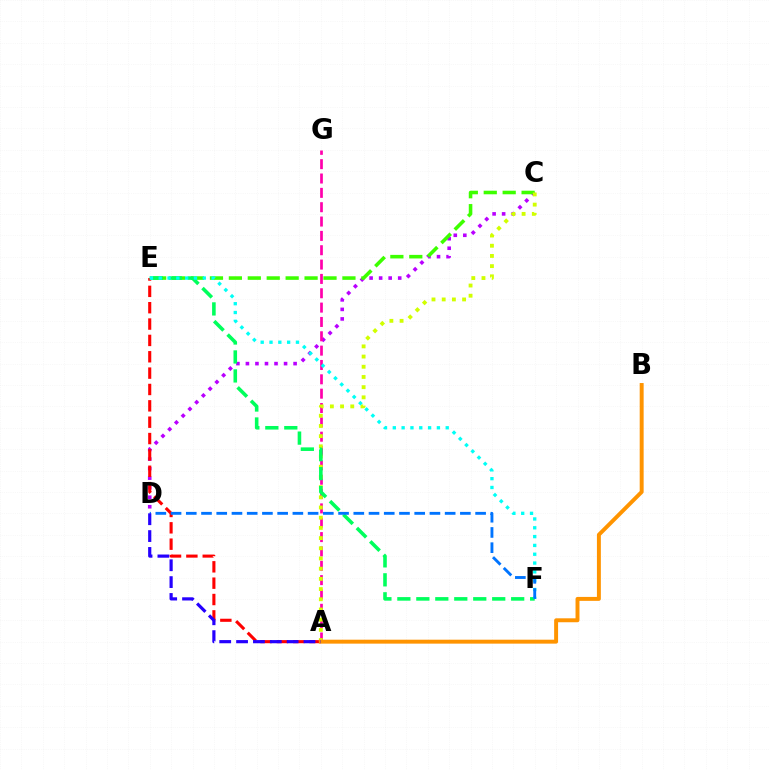{('C', 'D'): [{'color': '#b900ff', 'line_style': 'dotted', 'thickness': 2.59}], ('C', 'E'): [{'color': '#3dff00', 'line_style': 'dashed', 'thickness': 2.57}], ('A', 'E'): [{'color': '#ff0000', 'line_style': 'dashed', 'thickness': 2.22}], ('A', 'G'): [{'color': '#ff00ac', 'line_style': 'dashed', 'thickness': 1.95}], ('A', 'C'): [{'color': '#d1ff00', 'line_style': 'dotted', 'thickness': 2.77}], ('E', 'F'): [{'color': '#00ff5c', 'line_style': 'dashed', 'thickness': 2.58}, {'color': '#00fff6', 'line_style': 'dotted', 'thickness': 2.4}], ('A', 'B'): [{'color': '#ff9400', 'line_style': 'solid', 'thickness': 2.84}], ('D', 'F'): [{'color': '#0074ff', 'line_style': 'dashed', 'thickness': 2.07}], ('A', 'D'): [{'color': '#2500ff', 'line_style': 'dashed', 'thickness': 2.29}]}